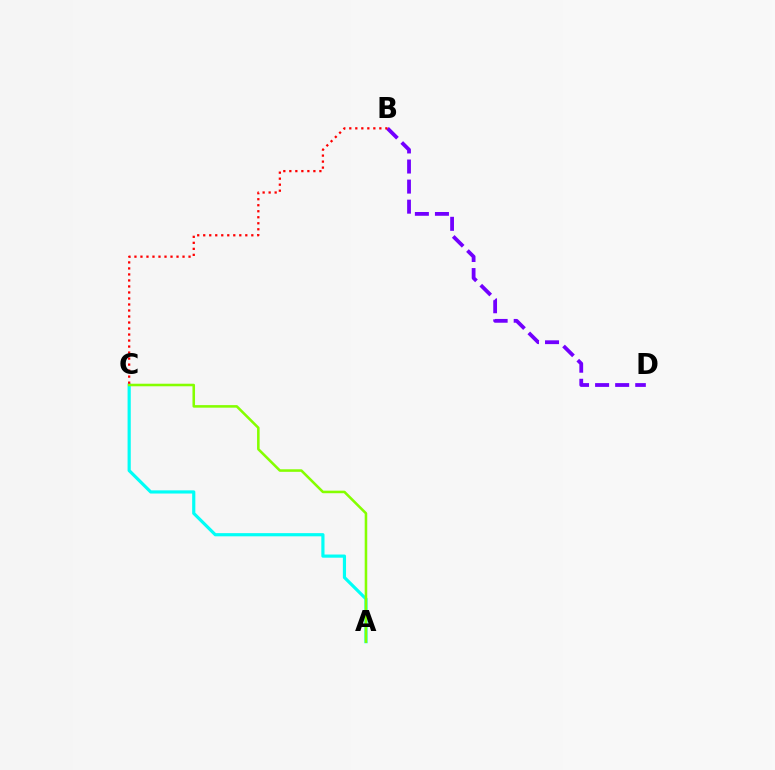{('A', 'C'): [{'color': '#00fff6', 'line_style': 'solid', 'thickness': 2.29}, {'color': '#84ff00', 'line_style': 'solid', 'thickness': 1.84}], ('B', 'D'): [{'color': '#7200ff', 'line_style': 'dashed', 'thickness': 2.73}], ('B', 'C'): [{'color': '#ff0000', 'line_style': 'dotted', 'thickness': 1.63}]}